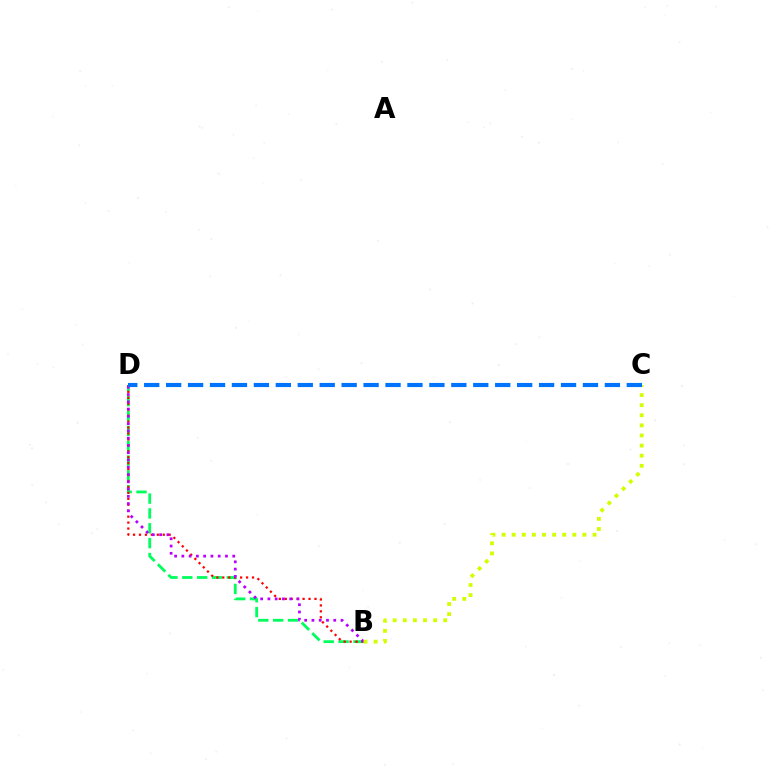{('B', 'D'): [{'color': '#00ff5c', 'line_style': 'dashed', 'thickness': 2.02}, {'color': '#ff0000', 'line_style': 'dotted', 'thickness': 1.61}, {'color': '#b900ff', 'line_style': 'dotted', 'thickness': 1.98}], ('B', 'C'): [{'color': '#d1ff00', 'line_style': 'dotted', 'thickness': 2.75}], ('C', 'D'): [{'color': '#0074ff', 'line_style': 'dashed', 'thickness': 2.98}]}